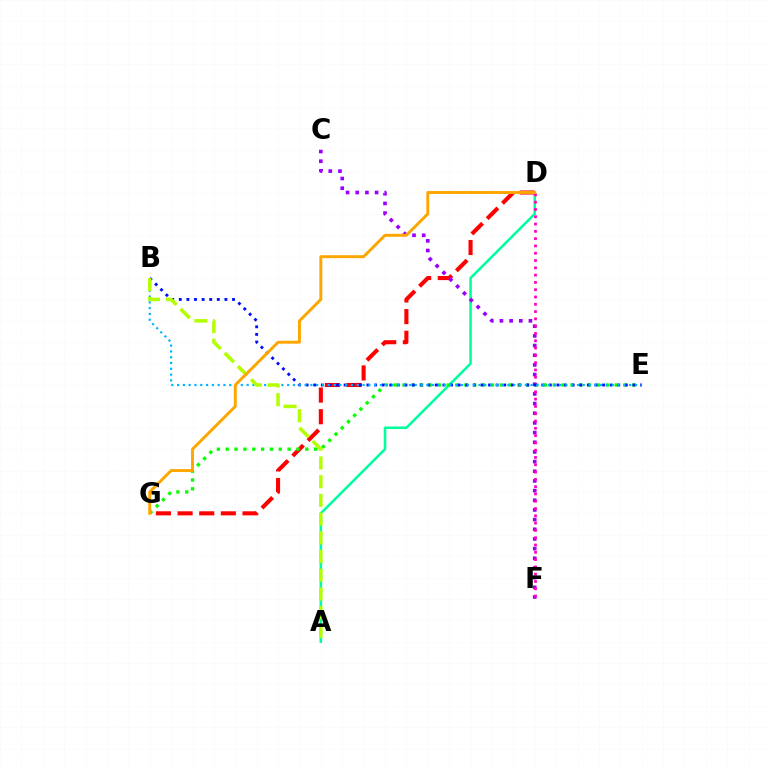{('A', 'D'): [{'color': '#00ff9d', 'line_style': 'solid', 'thickness': 1.85}], ('D', 'G'): [{'color': '#ff0000', 'line_style': 'dashed', 'thickness': 2.94}, {'color': '#ffa500', 'line_style': 'solid', 'thickness': 2.11}], ('C', 'F'): [{'color': '#9b00ff', 'line_style': 'dotted', 'thickness': 2.63}], ('E', 'G'): [{'color': '#08ff00', 'line_style': 'dotted', 'thickness': 2.4}], ('D', 'F'): [{'color': '#ff00bd', 'line_style': 'dotted', 'thickness': 1.98}], ('B', 'E'): [{'color': '#0010ff', 'line_style': 'dotted', 'thickness': 2.06}, {'color': '#00b5ff', 'line_style': 'dotted', 'thickness': 1.57}], ('A', 'B'): [{'color': '#b3ff00', 'line_style': 'dashed', 'thickness': 2.54}]}